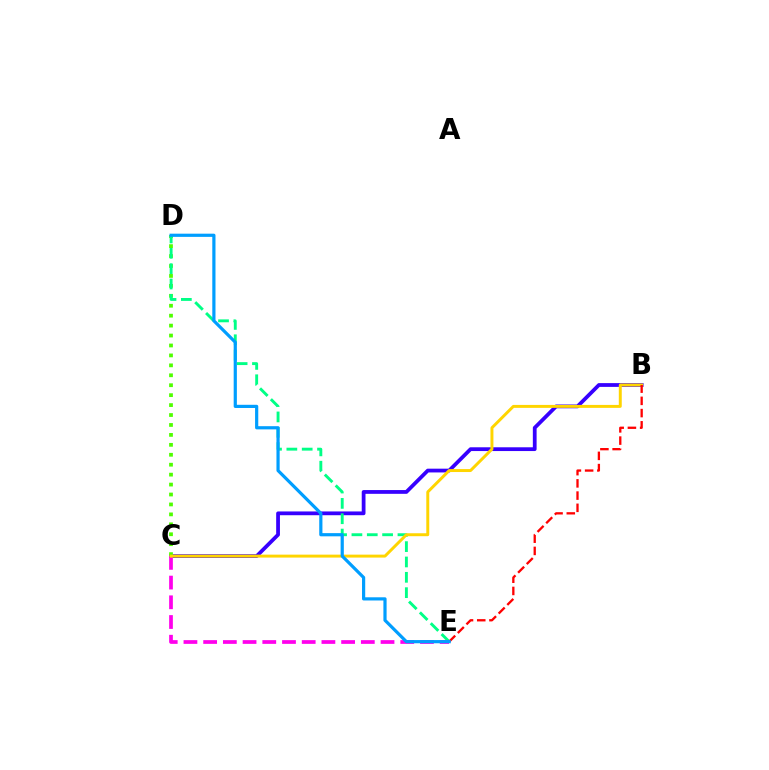{('B', 'C'): [{'color': '#3700ff', 'line_style': 'solid', 'thickness': 2.71}, {'color': '#ffd500', 'line_style': 'solid', 'thickness': 2.13}], ('C', 'D'): [{'color': '#4fff00', 'line_style': 'dotted', 'thickness': 2.7}], ('D', 'E'): [{'color': '#00ff86', 'line_style': 'dashed', 'thickness': 2.08}, {'color': '#009eff', 'line_style': 'solid', 'thickness': 2.3}], ('C', 'E'): [{'color': '#ff00ed', 'line_style': 'dashed', 'thickness': 2.68}], ('B', 'E'): [{'color': '#ff0000', 'line_style': 'dashed', 'thickness': 1.66}]}